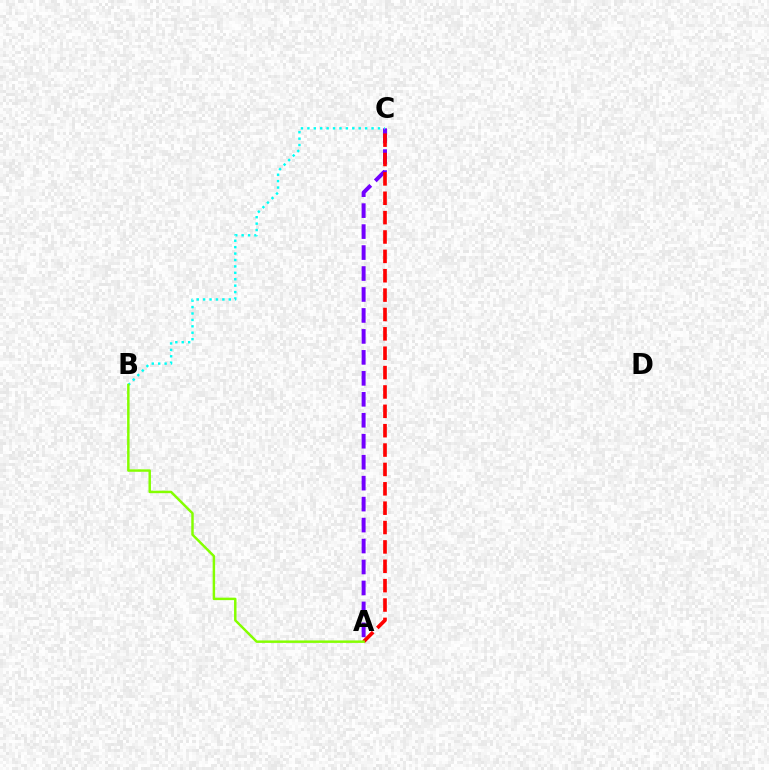{('A', 'C'): [{'color': '#7200ff', 'line_style': 'dashed', 'thickness': 2.85}, {'color': '#ff0000', 'line_style': 'dashed', 'thickness': 2.63}], ('B', 'C'): [{'color': '#00fff6', 'line_style': 'dotted', 'thickness': 1.74}], ('A', 'B'): [{'color': '#84ff00', 'line_style': 'solid', 'thickness': 1.77}]}